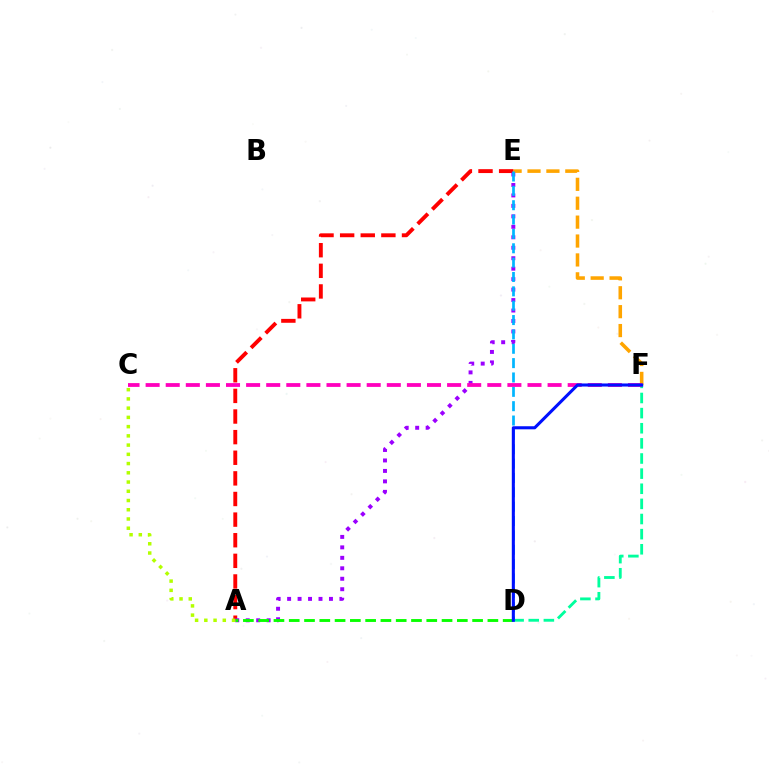{('D', 'F'): [{'color': '#00ff9d', 'line_style': 'dashed', 'thickness': 2.06}, {'color': '#0010ff', 'line_style': 'solid', 'thickness': 2.21}], ('E', 'F'): [{'color': '#ffa500', 'line_style': 'dashed', 'thickness': 2.57}], ('A', 'E'): [{'color': '#ff0000', 'line_style': 'dashed', 'thickness': 2.8}, {'color': '#9b00ff', 'line_style': 'dotted', 'thickness': 2.84}], ('A', 'D'): [{'color': '#08ff00', 'line_style': 'dashed', 'thickness': 2.08}], ('D', 'E'): [{'color': '#00b5ff', 'line_style': 'dashed', 'thickness': 1.95}], ('C', 'F'): [{'color': '#ff00bd', 'line_style': 'dashed', 'thickness': 2.73}], ('A', 'C'): [{'color': '#b3ff00', 'line_style': 'dotted', 'thickness': 2.51}]}